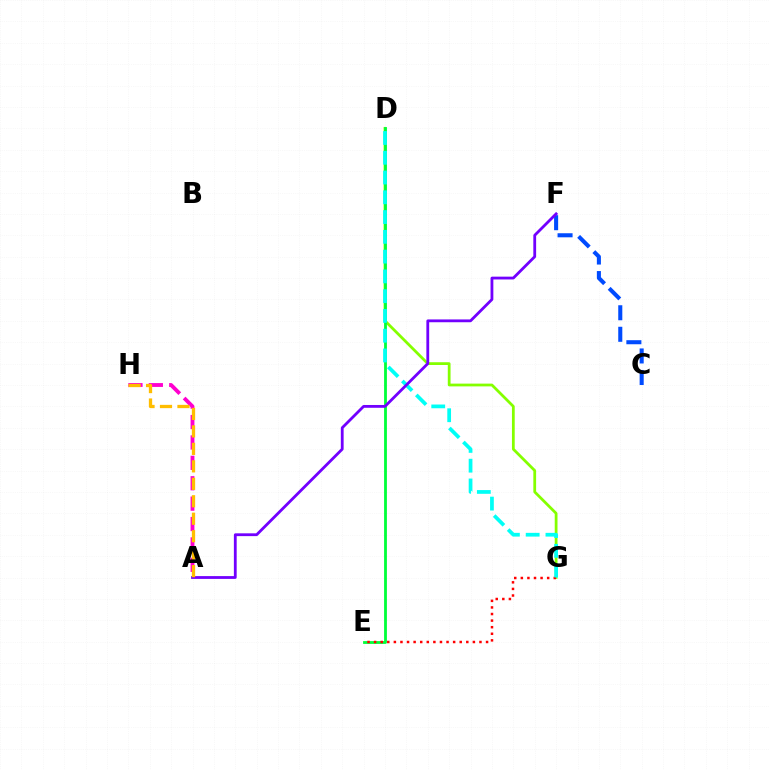{('D', 'G'): [{'color': '#84ff00', 'line_style': 'solid', 'thickness': 1.99}, {'color': '#00fff6', 'line_style': 'dashed', 'thickness': 2.69}], ('A', 'H'): [{'color': '#ff00cf', 'line_style': 'dashed', 'thickness': 2.77}, {'color': '#ffbd00', 'line_style': 'dashed', 'thickness': 2.37}], ('D', 'E'): [{'color': '#00ff39', 'line_style': 'solid', 'thickness': 2.02}], ('E', 'G'): [{'color': '#ff0000', 'line_style': 'dotted', 'thickness': 1.79}], ('C', 'F'): [{'color': '#004bff', 'line_style': 'dashed', 'thickness': 2.92}], ('A', 'F'): [{'color': '#7200ff', 'line_style': 'solid', 'thickness': 2.02}]}